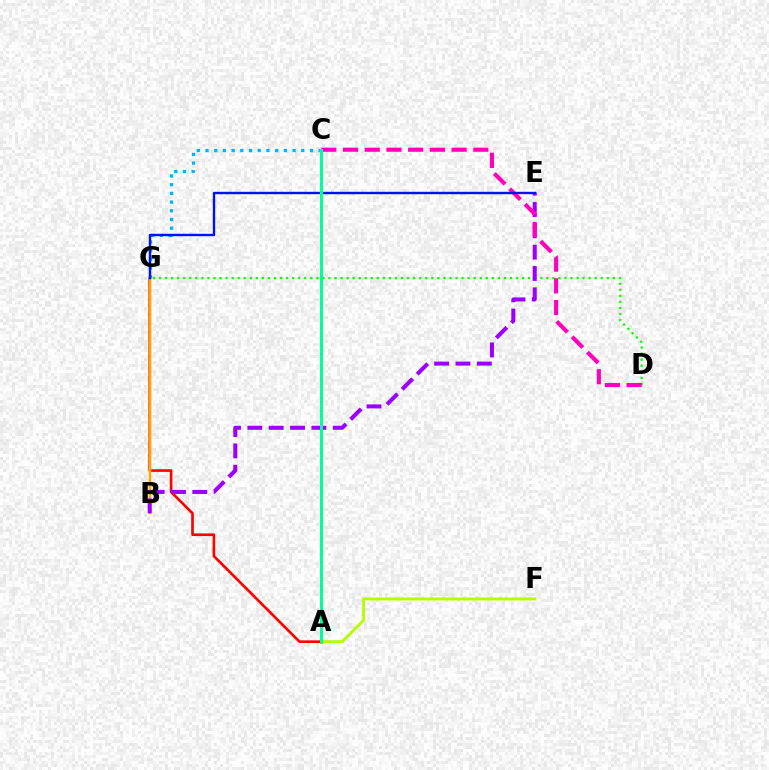{('D', 'G'): [{'color': '#08ff00', 'line_style': 'dotted', 'thickness': 1.64}], ('A', 'F'): [{'color': '#b3ff00', 'line_style': 'solid', 'thickness': 2.08}], ('A', 'G'): [{'color': '#ff0000', 'line_style': 'solid', 'thickness': 1.9}], ('C', 'G'): [{'color': '#00b5ff', 'line_style': 'dotted', 'thickness': 2.37}], ('B', 'G'): [{'color': '#ffa500', 'line_style': 'solid', 'thickness': 1.78}], ('B', 'E'): [{'color': '#9b00ff', 'line_style': 'dashed', 'thickness': 2.9}], ('C', 'D'): [{'color': '#ff00bd', 'line_style': 'dashed', 'thickness': 2.95}], ('E', 'G'): [{'color': '#0010ff', 'line_style': 'solid', 'thickness': 1.72}], ('A', 'C'): [{'color': '#00ff9d', 'line_style': 'solid', 'thickness': 2.15}]}